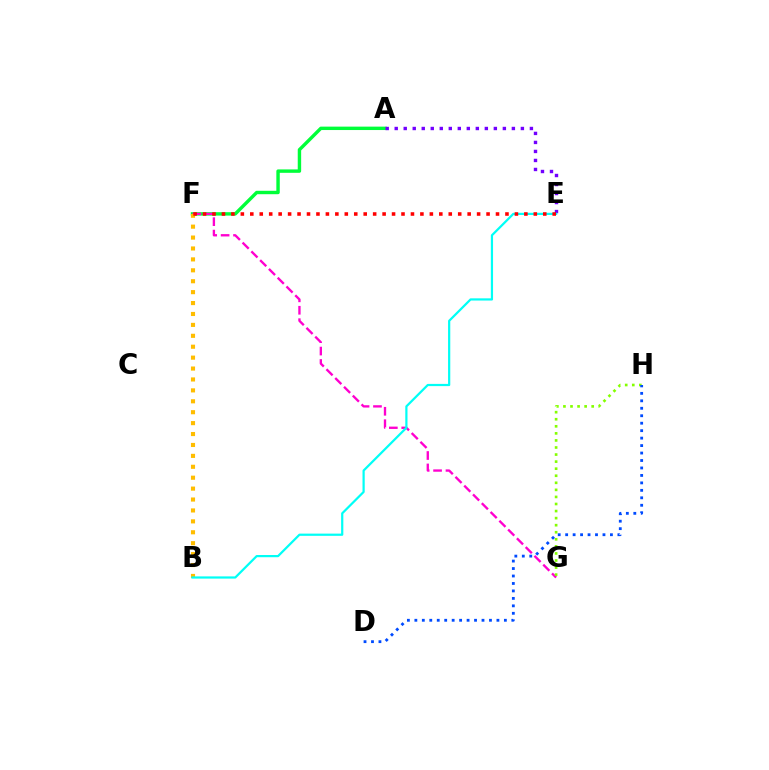{('A', 'F'): [{'color': '#00ff39', 'line_style': 'solid', 'thickness': 2.46}], ('F', 'G'): [{'color': '#ff00cf', 'line_style': 'dashed', 'thickness': 1.69}], ('G', 'H'): [{'color': '#84ff00', 'line_style': 'dotted', 'thickness': 1.92}], ('A', 'E'): [{'color': '#7200ff', 'line_style': 'dotted', 'thickness': 2.45}], ('B', 'F'): [{'color': '#ffbd00', 'line_style': 'dotted', 'thickness': 2.97}], ('D', 'H'): [{'color': '#004bff', 'line_style': 'dotted', 'thickness': 2.03}], ('B', 'E'): [{'color': '#00fff6', 'line_style': 'solid', 'thickness': 1.6}], ('E', 'F'): [{'color': '#ff0000', 'line_style': 'dotted', 'thickness': 2.57}]}